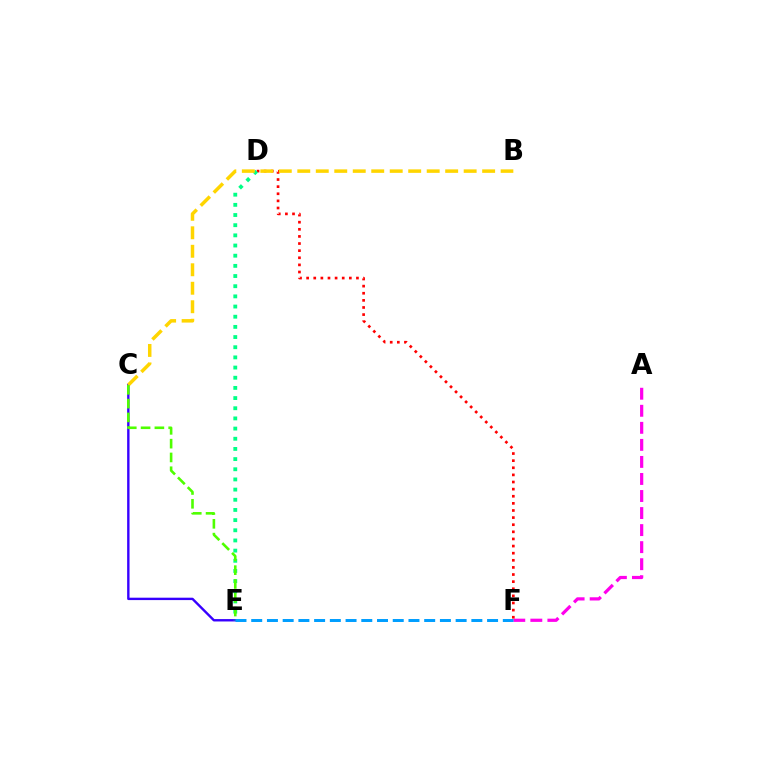{('C', 'E'): [{'color': '#3700ff', 'line_style': 'solid', 'thickness': 1.72}, {'color': '#4fff00', 'line_style': 'dashed', 'thickness': 1.87}], ('A', 'F'): [{'color': '#ff00ed', 'line_style': 'dashed', 'thickness': 2.32}], ('D', 'F'): [{'color': '#ff0000', 'line_style': 'dotted', 'thickness': 1.93}], ('D', 'E'): [{'color': '#00ff86', 'line_style': 'dotted', 'thickness': 2.76}], ('B', 'C'): [{'color': '#ffd500', 'line_style': 'dashed', 'thickness': 2.51}], ('E', 'F'): [{'color': '#009eff', 'line_style': 'dashed', 'thickness': 2.14}]}